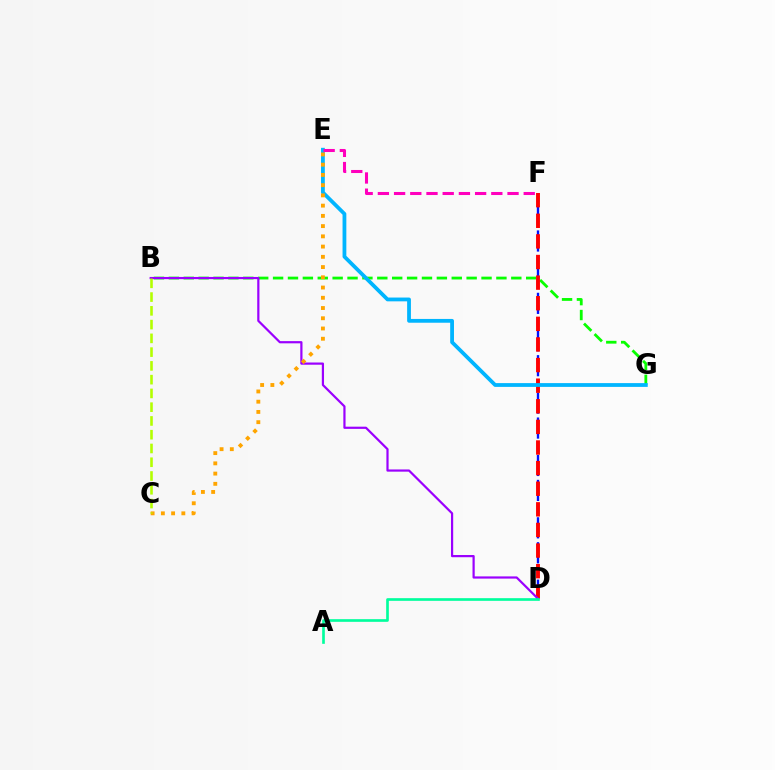{('B', 'G'): [{'color': '#08ff00', 'line_style': 'dashed', 'thickness': 2.02}], ('D', 'F'): [{'color': '#0010ff', 'line_style': 'dashed', 'thickness': 1.69}, {'color': '#ff0000', 'line_style': 'dashed', 'thickness': 2.8}], ('E', 'G'): [{'color': '#00b5ff', 'line_style': 'solid', 'thickness': 2.73}], ('B', 'D'): [{'color': '#9b00ff', 'line_style': 'solid', 'thickness': 1.59}], ('C', 'E'): [{'color': '#ffa500', 'line_style': 'dotted', 'thickness': 2.78}], ('A', 'D'): [{'color': '#00ff9d', 'line_style': 'solid', 'thickness': 1.91}], ('B', 'C'): [{'color': '#b3ff00', 'line_style': 'dashed', 'thickness': 1.87}], ('E', 'F'): [{'color': '#ff00bd', 'line_style': 'dashed', 'thickness': 2.2}]}